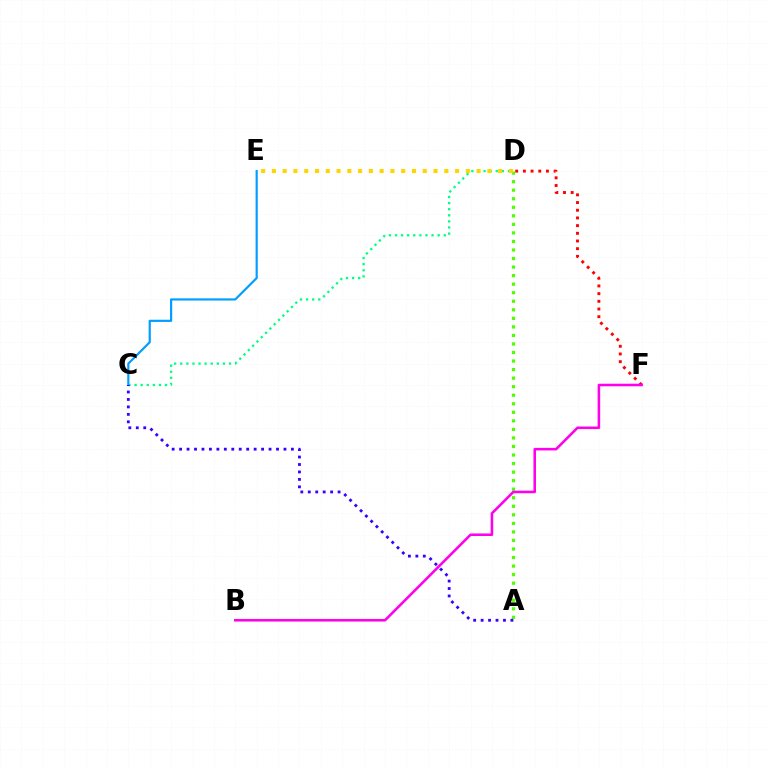{('A', 'D'): [{'color': '#4fff00', 'line_style': 'dotted', 'thickness': 2.32}], ('C', 'D'): [{'color': '#00ff86', 'line_style': 'dotted', 'thickness': 1.66}], ('D', 'F'): [{'color': '#ff0000', 'line_style': 'dotted', 'thickness': 2.09}], ('D', 'E'): [{'color': '#ffd500', 'line_style': 'dotted', 'thickness': 2.93}], ('C', 'E'): [{'color': '#009eff', 'line_style': 'solid', 'thickness': 1.56}], ('A', 'C'): [{'color': '#3700ff', 'line_style': 'dotted', 'thickness': 2.03}], ('B', 'F'): [{'color': '#ff00ed', 'line_style': 'solid', 'thickness': 1.84}]}